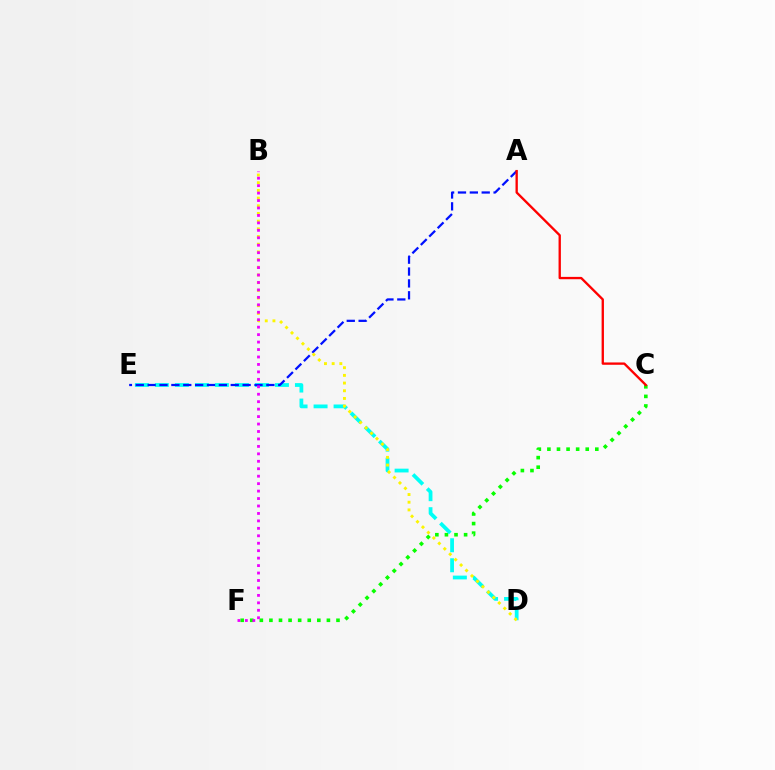{('C', 'F'): [{'color': '#08ff00', 'line_style': 'dotted', 'thickness': 2.6}], ('D', 'E'): [{'color': '#00fff6', 'line_style': 'dashed', 'thickness': 2.72}], ('A', 'E'): [{'color': '#0010ff', 'line_style': 'dashed', 'thickness': 1.61}], ('A', 'C'): [{'color': '#ff0000', 'line_style': 'solid', 'thickness': 1.68}], ('B', 'D'): [{'color': '#fcf500', 'line_style': 'dotted', 'thickness': 2.09}], ('B', 'F'): [{'color': '#ee00ff', 'line_style': 'dotted', 'thickness': 2.02}]}